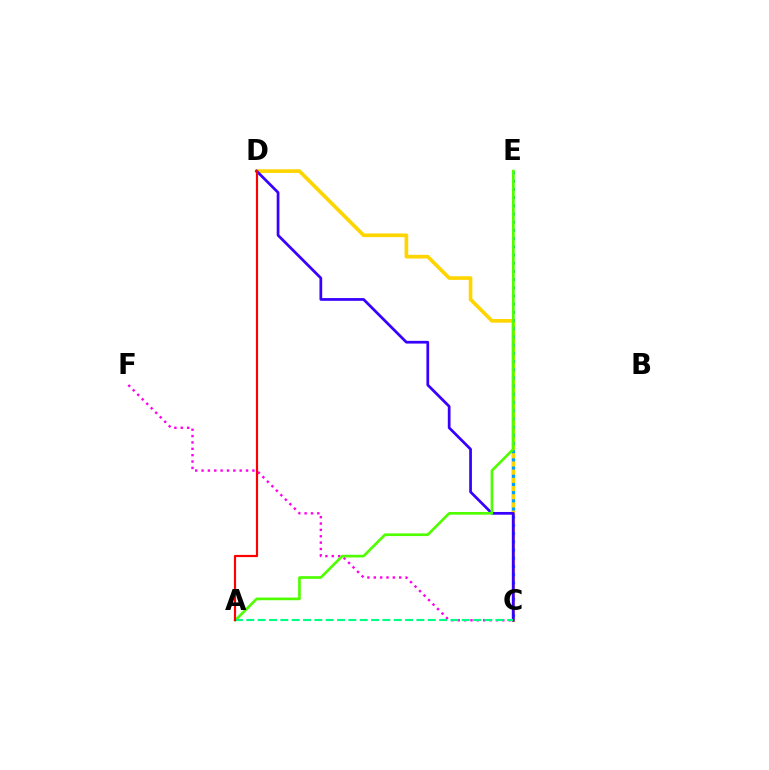{('C', 'F'): [{'color': '#ff00ed', 'line_style': 'dotted', 'thickness': 1.73}], ('C', 'D'): [{'color': '#ffd500', 'line_style': 'solid', 'thickness': 2.64}, {'color': '#3700ff', 'line_style': 'solid', 'thickness': 1.96}], ('C', 'E'): [{'color': '#009eff', 'line_style': 'dotted', 'thickness': 2.23}], ('A', 'E'): [{'color': '#4fff00', 'line_style': 'solid', 'thickness': 1.92}], ('A', 'C'): [{'color': '#00ff86', 'line_style': 'dashed', 'thickness': 1.54}], ('A', 'D'): [{'color': '#ff0000', 'line_style': 'solid', 'thickness': 1.57}]}